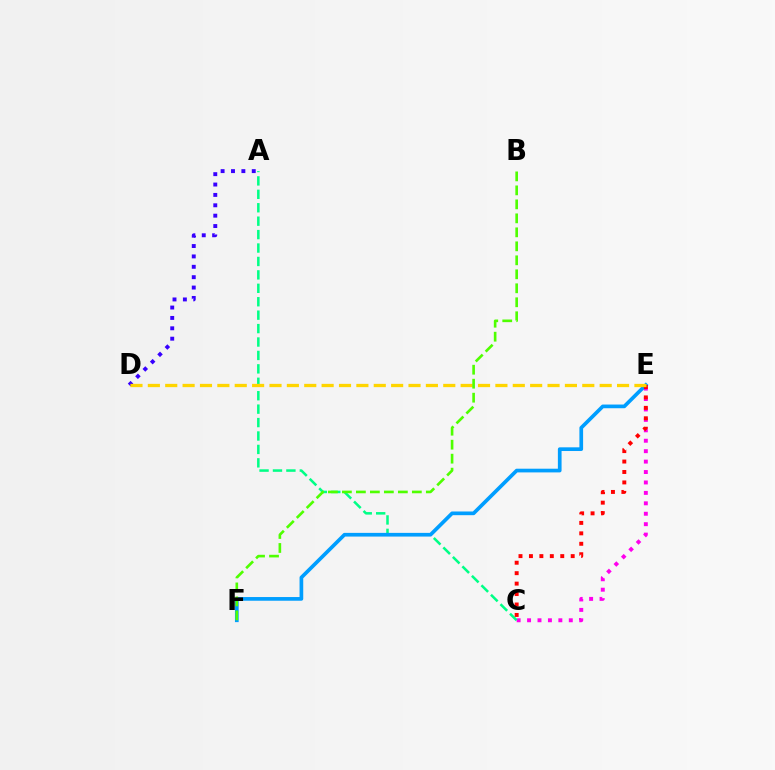{('C', 'E'): [{'color': '#ff00ed', 'line_style': 'dotted', 'thickness': 2.83}, {'color': '#ff0000', 'line_style': 'dotted', 'thickness': 2.84}], ('A', 'C'): [{'color': '#00ff86', 'line_style': 'dashed', 'thickness': 1.82}], ('E', 'F'): [{'color': '#009eff', 'line_style': 'solid', 'thickness': 2.66}], ('A', 'D'): [{'color': '#3700ff', 'line_style': 'dotted', 'thickness': 2.82}], ('D', 'E'): [{'color': '#ffd500', 'line_style': 'dashed', 'thickness': 2.36}], ('B', 'F'): [{'color': '#4fff00', 'line_style': 'dashed', 'thickness': 1.9}]}